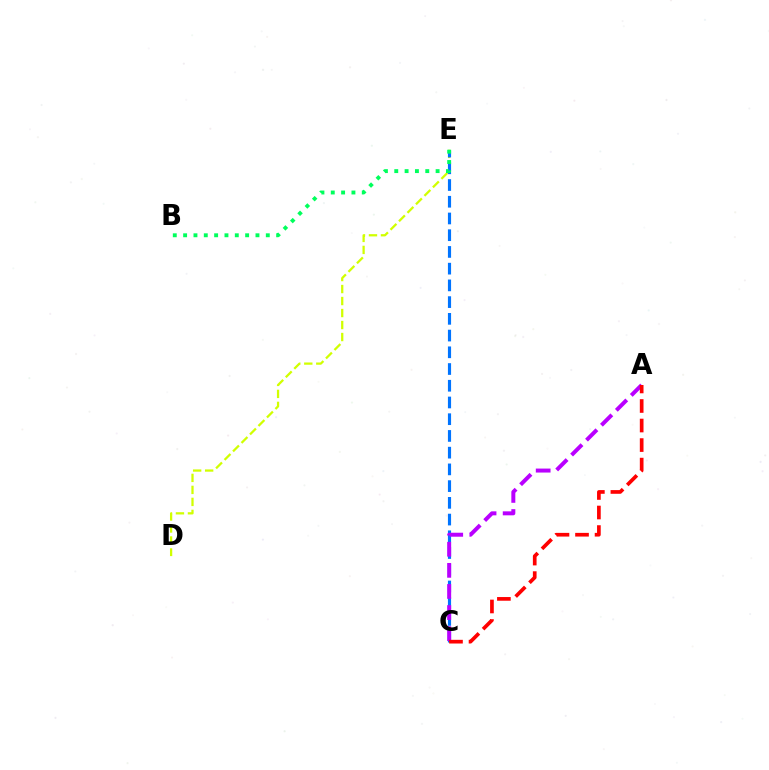{('D', 'E'): [{'color': '#d1ff00', 'line_style': 'dashed', 'thickness': 1.63}], ('C', 'E'): [{'color': '#0074ff', 'line_style': 'dashed', 'thickness': 2.27}], ('A', 'C'): [{'color': '#b900ff', 'line_style': 'dashed', 'thickness': 2.87}, {'color': '#ff0000', 'line_style': 'dashed', 'thickness': 2.65}], ('B', 'E'): [{'color': '#00ff5c', 'line_style': 'dotted', 'thickness': 2.81}]}